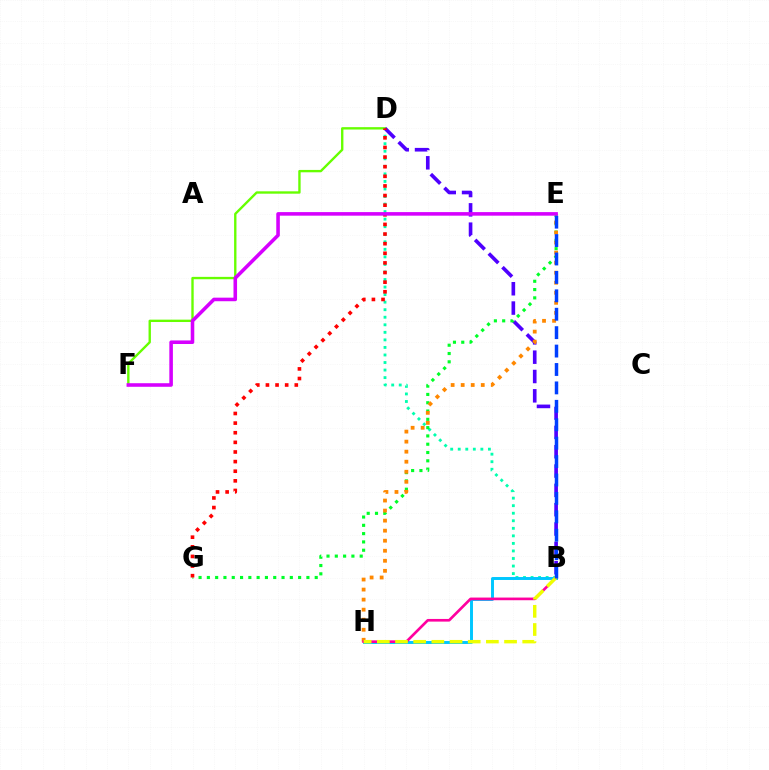{('D', 'F'): [{'color': '#66ff00', 'line_style': 'solid', 'thickness': 1.7}], ('B', 'D'): [{'color': '#00ffaf', 'line_style': 'dotted', 'thickness': 2.05}, {'color': '#4f00ff', 'line_style': 'dashed', 'thickness': 2.63}], ('B', 'H'): [{'color': '#00c7ff', 'line_style': 'solid', 'thickness': 2.12}, {'color': '#ff00a0', 'line_style': 'solid', 'thickness': 1.92}, {'color': '#eeff00', 'line_style': 'dashed', 'thickness': 2.47}], ('E', 'G'): [{'color': '#00ff27', 'line_style': 'dotted', 'thickness': 2.25}], ('E', 'H'): [{'color': '#ff8800', 'line_style': 'dotted', 'thickness': 2.73}], ('D', 'G'): [{'color': '#ff0000', 'line_style': 'dotted', 'thickness': 2.61}], ('B', 'E'): [{'color': '#003fff', 'line_style': 'dashed', 'thickness': 2.5}], ('E', 'F'): [{'color': '#d600ff', 'line_style': 'solid', 'thickness': 2.57}]}